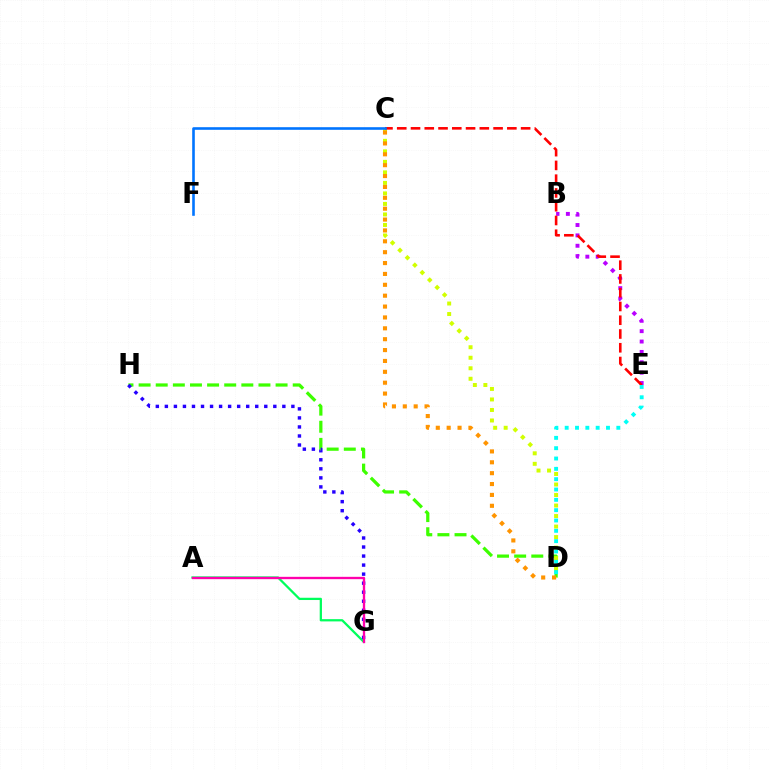{('D', 'H'): [{'color': '#3dff00', 'line_style': 'dashed', 'thickness': 2.33}], ('B', 'E'): [{'color': '#b900ff', 'line_style': 'dotted', 'thickness': 2.82}], ('A', 'G'): [{'color': '#00ff5c', 'line_style': 'solid', 'thickness': 1.63}, {'color': '#ff00ac', 'line_style': 'solid', 'thickness': 1.68}], ('C', 'D'): [{'color': '#d1ff00', 'line_style': 'dotted', 'thickness': 2.86}, {'color': '#ff9400', 'line_style': 'dotted', 'thickness': 2.95}], ('G', 'H'): [{'color': '#2500ff', 'line_style': 'dotted', 'thickness': 2.46}], ('C', 'E'): [{'color': '#ff0000', 'line_style': 'dashed', 'thickness': 1.87}], ('D', 'E'): [{'color': '#00fff6', 'line_style': 'dotted', 'thickness': 2.81}], ('C', 'F'): [{'color': '#0074ff', 'line_style': 'solid', 'thickness': 1.88}]}